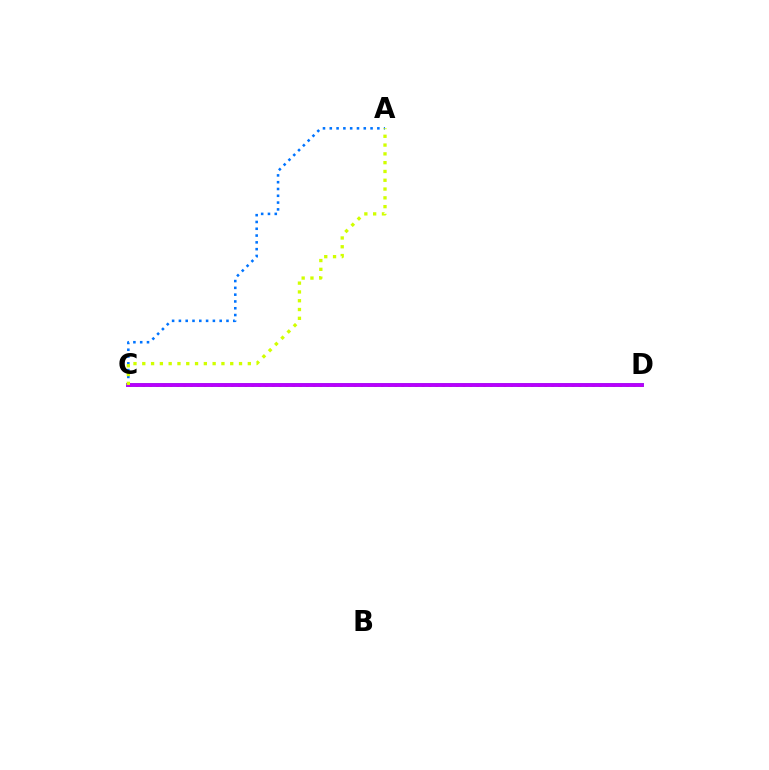{('C', 'D'): [{'color': '#00ff5c', 'line_style': 'solid', 'thickness': 2.85}, {'color': '#ff0000', 'line_style': 'dotted', 'thickness': 1.85}, {'color': '#b900ff', 'line_style': 'solid', 'thickness': 2.76}], ('A', 'C'): [{'color': '#0074ff', 'line_style': 'dotted', 'thickness': 1.85}, {'color': '#d1ff00', 'line_style': 'dotted', 'thickness': 2.39}]}